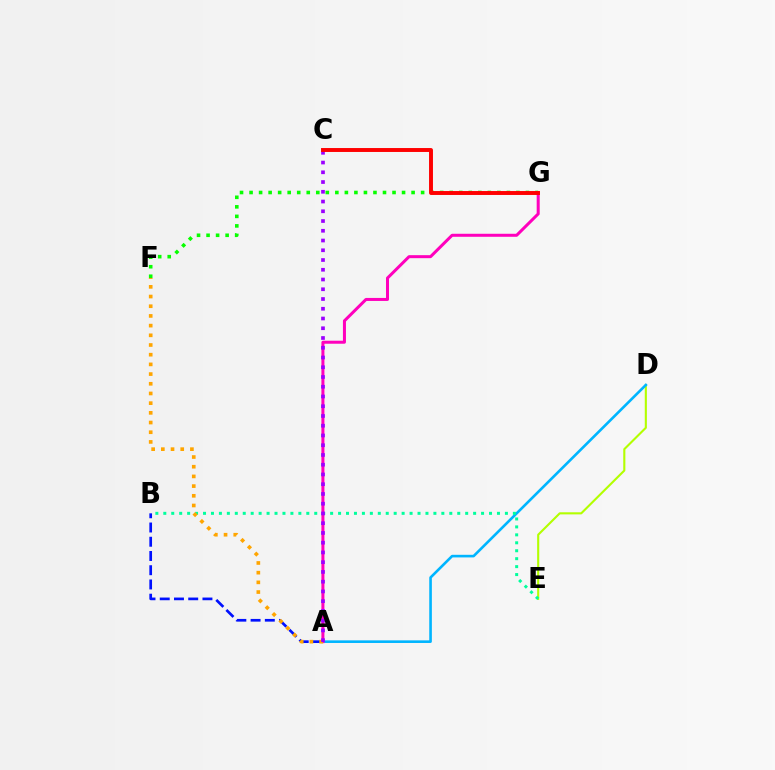{('F', 'G'): [{'color': '#08ff00', 'line_style': 'dotted', 'thickness': 2.59}], ('D', 'E'): [{'color': '#b3ff00', 'line_style': 'solid', 'thickness': 1.52}], ('A', 'D'): [{'color': '#00b5ff', 'line_style': 'solid', 'thickness': 1.88}], ('B', 'E'): [{'color': '#00ff9d', 'line_style': 'dotted', 'thickness': 2.16}], ('A', 'G'): [{'color': '#ff00bd', 'line_style': 'solid', 'thickness': 2.17}], ('A', 'B'): [{'color': '#0010ff', 'line_style': 'dashed', 'thickness': 1.93}], ('A', 'F'): [{'color': '#ffa500', 'line_style': 'dotted', 'thickness': 2.63}], ('A', 'C'): [{'color': '#9b00ff', 'line_style': 'dotted', 'thickness': 2.65}], ('C', 'G'): [{'color': '#ff0000', 'line_style': 'solid', 'thickness': 2.82}]}